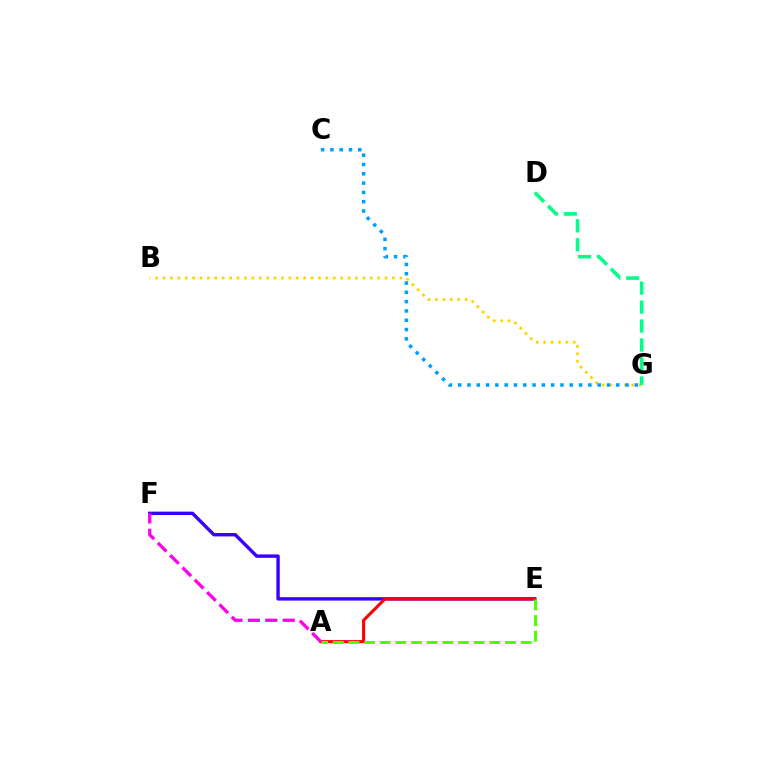{('B', 'G'): [{'color': '#ffd500', 'line_style': 'dotted', 'thickness': 2.01}], ('E', 'F'): [{'color': '#3700ff', 'line_style': 'solid', 'thickness': 2.45}], ('C', 'G'): [{'color': '#009eff', 'line_style': 'dotted', 'thickness': 2.53}], ('A', 'E'): [{'color': '#ff0000', 'line_style': 'solid', 'thickness': 2.23}, {'color': '#4fff00', 'line_style': 'dashed', 'thickness': 2.13}], ('D', 'G'): [{'color': '#00ff86', 'line_style': 'dashed', 'thickness': 2.58}], ('A', 'F'): [{'color': '#ff00ed', 'line_style': 'dashed', 'thickness': 2.37}]}